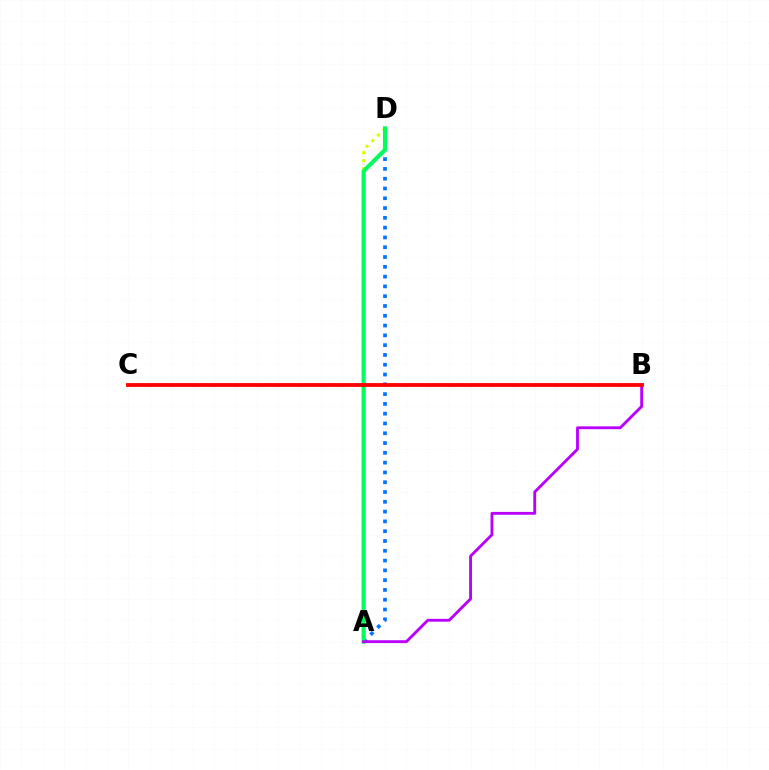{('A', 'D'): [{'color': '#d1ff00', 'line_style': 'dotted', 'thickness': 2.16}, {'color': '#0074ff', 'line_style': 'dotted', 'thickness': 2.66}, {'color': '#00ff5c', 'line_style': 'solid', 'thickness': 2.93}], ('A', 'B'): [{'color': '#b900ff', 'line_style': 'solid', 'thickness': 2.06}], ('B', 'C'): [{'color': '#ff0000', 'line_style': 'solid', 'thickness': 2.76}]}